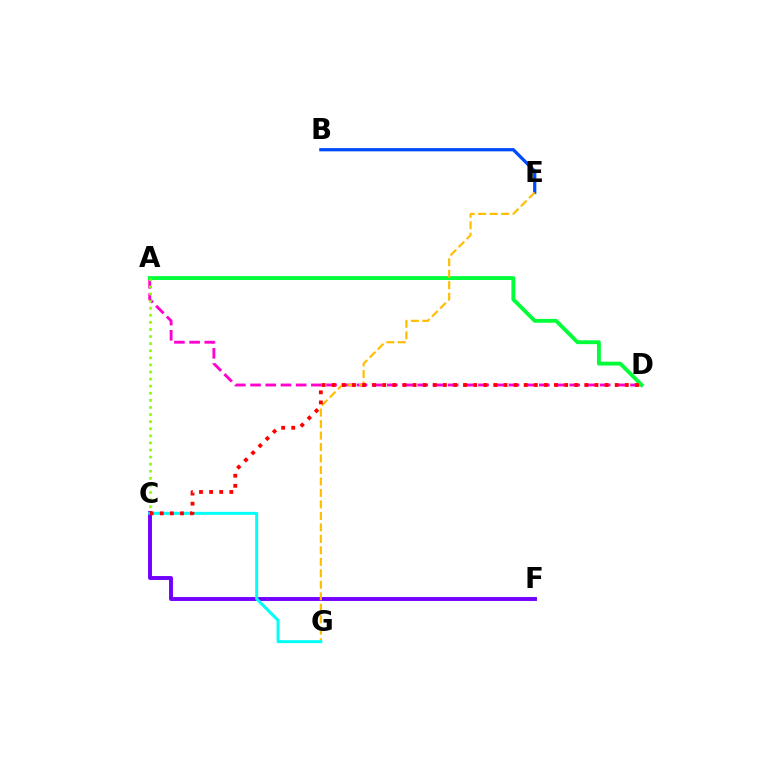{('B', 'E'): [{'color': '#004bff', 'line_style': 'solid', 'thickness': 2.33}], ('A', 'D'): [{'color': '#ff00cf', 'line_style': 'dashed', 'thickness': 2.06}, {'color': '#00ff39', 'line_style': 'solid', 'thickness': 2.77}], ('C', 'F'): [{'color': '#7200ff', 'line_style': 'solid', 'thickness': 2.82}], ('E', 'G'): [{'color': '#ffbd00', 'line_style': 'dashed', 'thickness': 1.56}], ('C', 'G'): [{'color': '#00fff6', 'line_style': 'solid', 'thickness': 2.15}], ('A', 'C'): [{'color': '#84ff00', 'line_style': 'dotted', 'thickness': 1.93}], ('C', 'D'): [{'color': '#ff0000', 'line_style': 'dotted', 'thickness': 2.75}]}